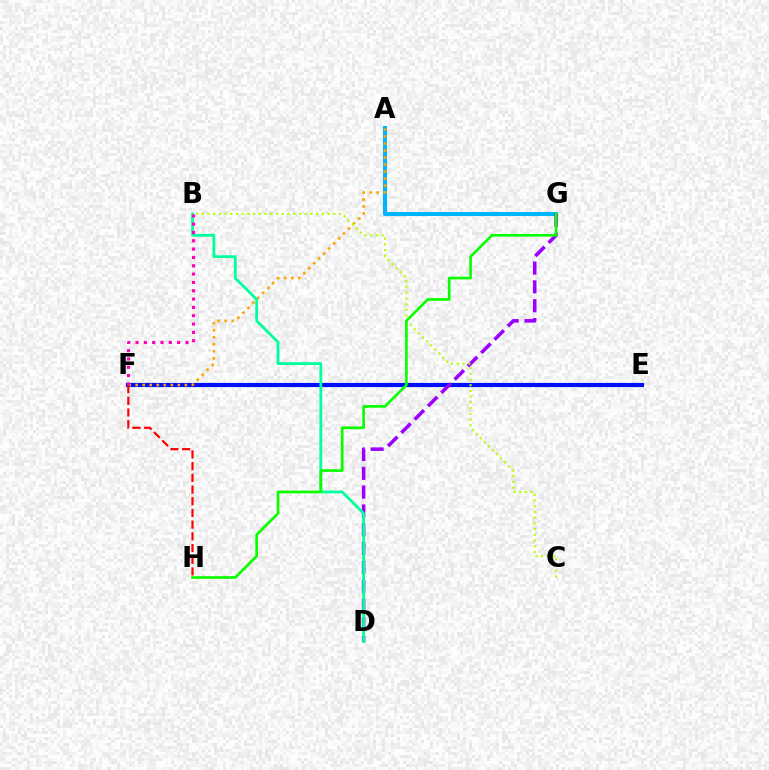{('A', 'G'): [{'color': '#00b5ff', 'line_style': 'solid', 'thickness': 2.93}], ('E', 'F'): [{'color': '#0010ff', 'line_style': 'solid', 'thickness': 2.99}], ('D', 'G'): [{'color': '#9b00ff', 'line_style': 'dashed', 'thickness': 2.56}], ('A', 'F'): [{'color': '#ffa500', 'line_style': 'dotted', 'thickness': 1.91}], ('B', 'D'): [{'color': '#00ff9d', 'line_style': 'solid', 'thickness': 2.0}], ('B', 'F'): [{'color': '#ff00bd', 'line_style': 'dotted', 'thickness': 2.26}], ('F', 'H'): [{'color': '#ff0000', 'line_style': 'dashed', 'thickness': 1.59}], ('B', 'C'): [{'color': '#b3ff00', 'line_style': 'dotted', 'thickness': 1.55}], ('G', 'H'): [{'color': '#08ff00', 'line_style': 'solid', 'thickness': 1.92}]}